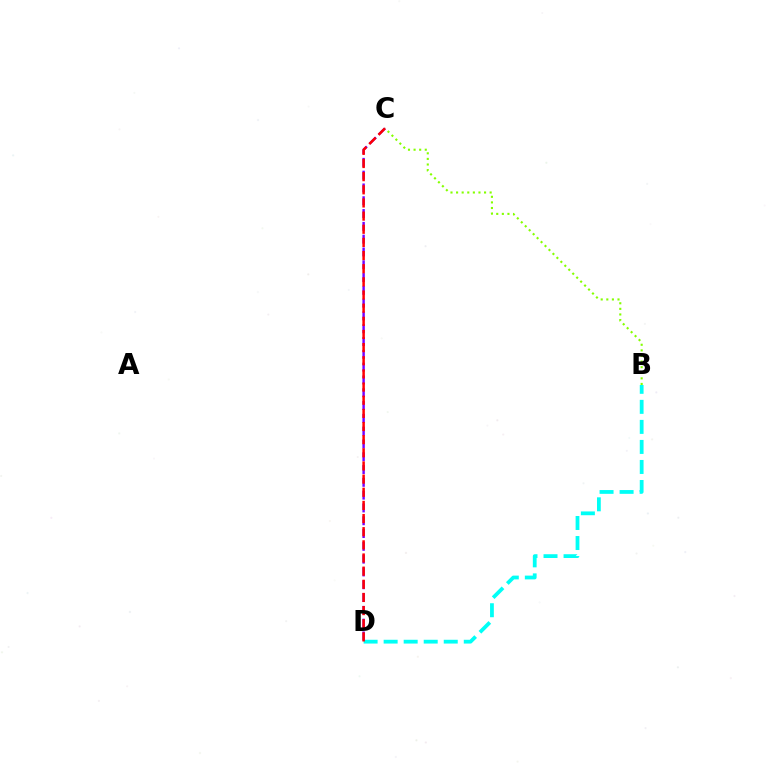{('B', 'C'): [{'color': '#84ff00', 'line_style': 'dotted', 'thickness': 1.52}], ('B', 'D'): [{'color': '#00fff6', 'line_style': 'dashed', 'thickness': 2.72}], ('C', 'D'): [{'color': '#7200ff', 'line_style': 'dashed', 'thickness': 1.74}, {'color': '#ff0000', 'line_style': 'dashed', 'thickness': 1.79}]}